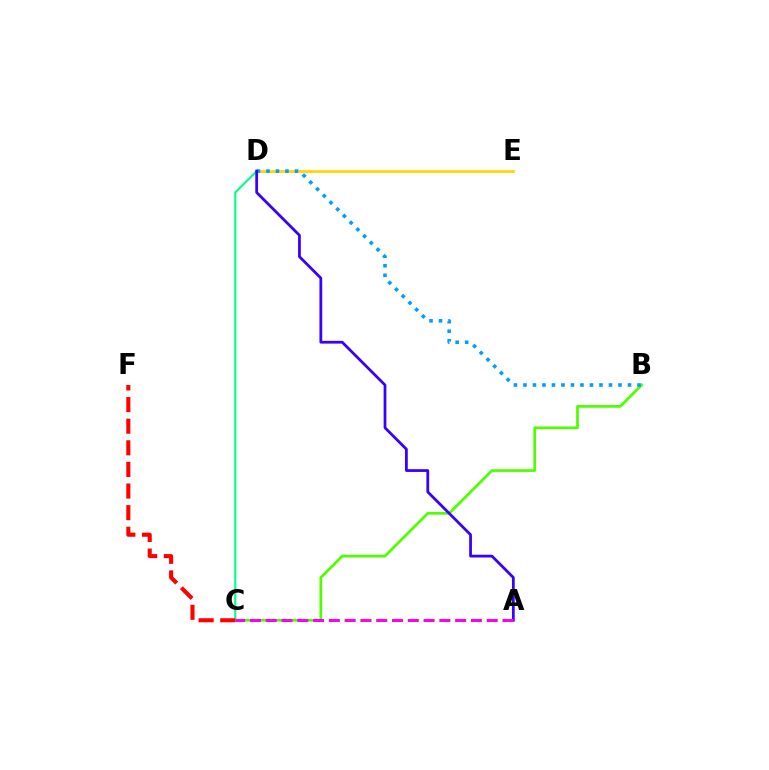{('B', 'C'): [{'color': '#4fff00', 'line_style': 'solid', 'thickness': 1.96}], ('C', 'D'): [{'color': '#00ff86', 'line_style': 'solid', 'thickness': 1.52}], ('D', 'E'): [{'color': '#ffd500', 'line_style': 'solid', 'thickness': 1.97}], ('C', 'F'): [{'color': '#ff0000', 'line_style': 'dashed', 'thickness': 2.94}], ('B', 'D'): [{'color': '#009eff', 'line_style': 'dotted', 'thickness': 2.58}], ('A', 'D'): [{'color': '#3700ff', 'line_style': 'solid', 'thickness': 1.99}], ('A', 'C'): [{'color': '#ff00ed', 'line_style': 'dashed', 'thickness': 2.14}]}